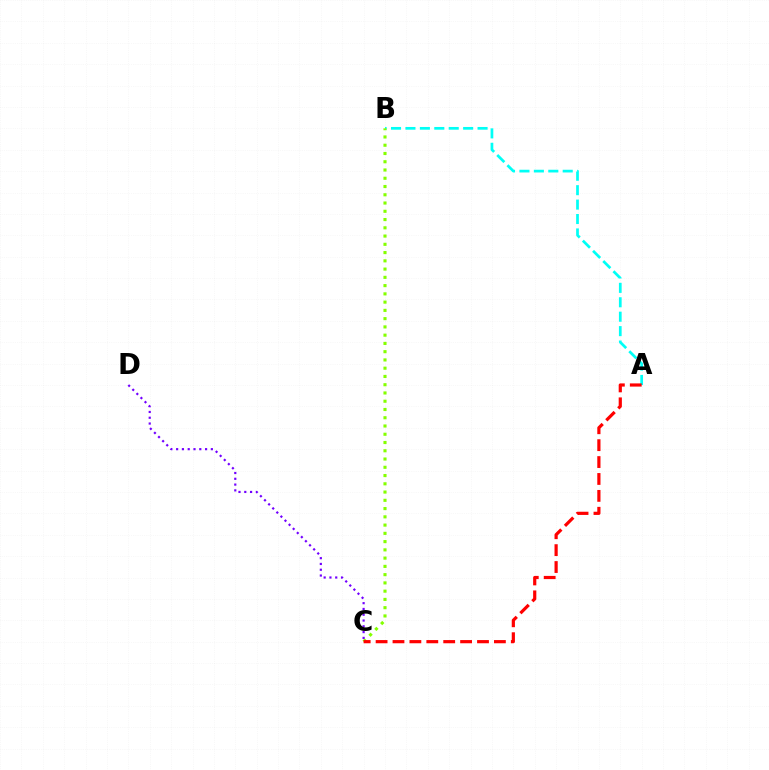{('A', 'B'): [{'color': '#00fff6', 'line_style': 'dashed', 'thickness': 1.96}], ('B', 'C'): [{'color': '#84ff00', 'line_style': 'dotted', 'thickness': 2.24}], ('C', 'D'): [{'color': '#7200ff', 'line_style': 'dotted', 'thickness': 1.57}], ('A', 'C'): [{'color': '#ff0000', 'line_style': 'dashed', 'thickness': 2.3}]}